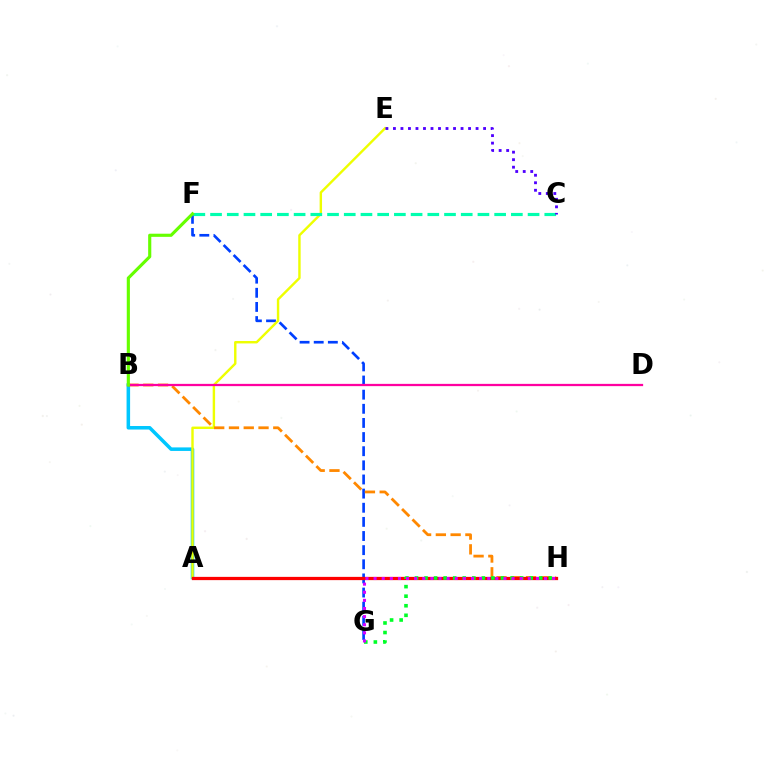{('F', 'G'): [{'color': '#003fff', 'line_style': 'dashed', 'thickness': 1.92}], ('A', 'B'): [{'color': '#00c7ff', 'line_style': 'solid', 'thickness': 2.54}], ('A', 'E'): [{'color': '#eeff00', 'line_style': 'solid', 'thickness': 1.74}], ('B', 'H'): [{'color': '#ff8800', 'line_style': 'dashed', 'thickness': 2.01}], ('C', 'F'): [{'color': '#00ffaf', 'line_style': 'dashed', 'thickness': 2.27}], ('A', 'H'): [{'color': '#ff0000', 'line_style': 'solid', 'thickness': 2.34}], ('B', 'D'): [{'color': '#ff00a0', 'line_style': 'solid', 'thickness': 1.63}], ('G', 'H'): [{'color': '#00ff27', 'line_style': 'dotted', 'thickness': 2.6}, {'color': '#d600ff', 'line_style': 'dotted', 'thickness': 2.21}], ('C', 'E'): [{'color': '#4f00ff', 'line_style': 'dotted', 'thickness': 2.04}], ('B', 'F'): [{'color': '#66ff00', 'line_style': 'solid', 'thickness': 2.26}]}